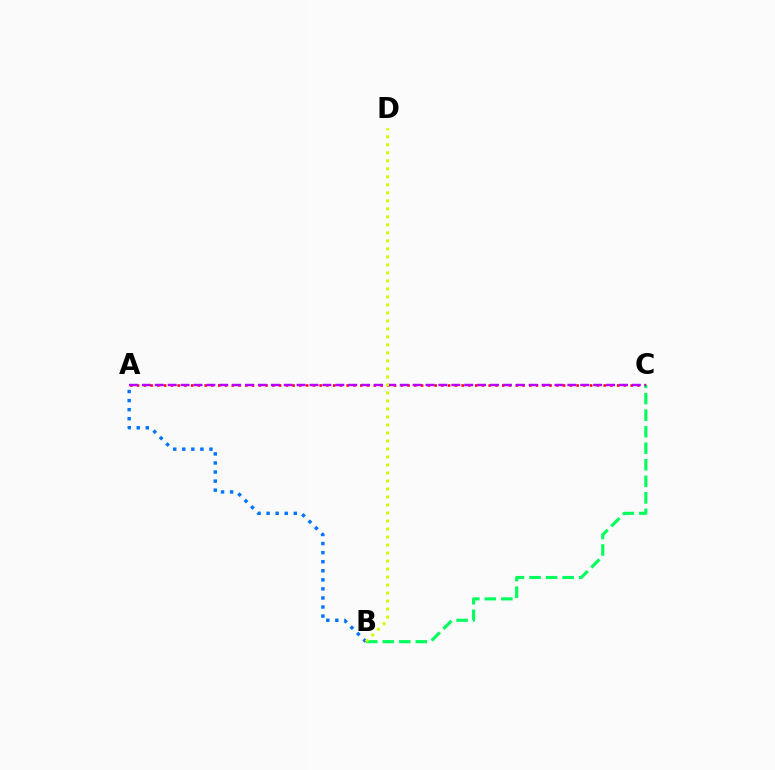{('A', 'C'): [{'color': '#ff0000', 'line_style': 'dotted', 'thickness': 1.84}, {'color': '#b900ff', 'line_style': 'dashed', 'thickness': 1.75}], ('B', 'C'): [{'color': '#00ff5c', 'line_style': 'dashed', 'thickness': 2.25}], ('A', 'B'): [{'color': '#0074ff', 'line_style': 'dotted', 'thickness': 2.46}], ('B', 'D'): [{'color': '#d1ff00', 'line_style': 'dotted', 'thickness': 2.17}]}